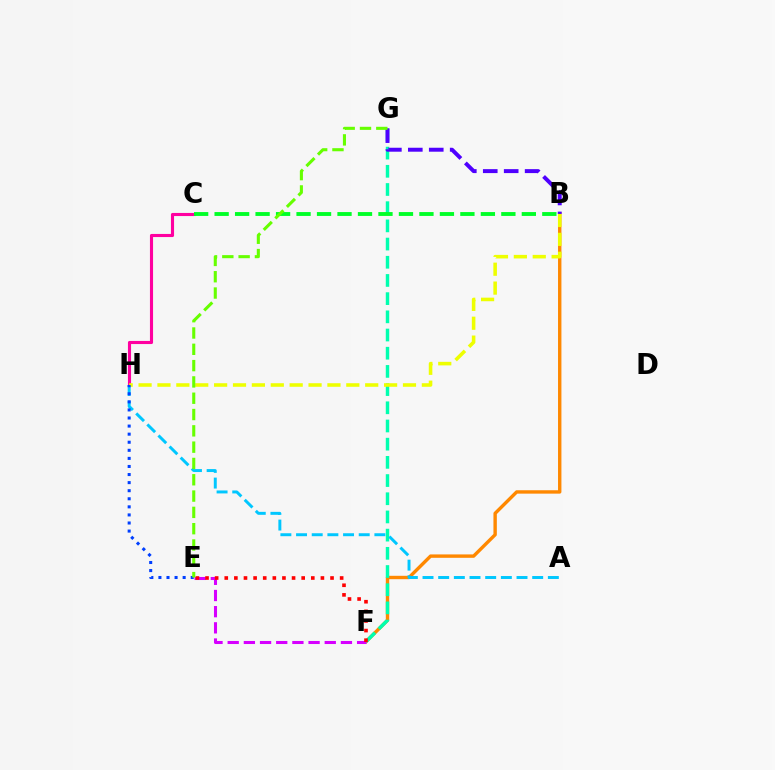{('B', 'F'): [{'color': '#ff8800', 'line_style': 'solid', 'thickness': 2.44}], ('C', 'H'): [{'color': '#ff00a0', 'line_style': 'solid', 'thickness': 2.24}], ('F', 'G'): [{'color': '#00ffaf', 'line_style': 'dashed', 'thickness': 2.47}], ('E', 'F'): [{'color': '#d600ff', 'line_style': 'dashed', 'thickness': 2.2}, {'color': '#ff0000', 'line_style': 'dotted', 'thickness': 2.61}], ('A', 'H'): [{'color': '#00c7ff', 'line_style': 'dashed', 'thickness': 2.13}], ('B', 'H'): [{'color': '#eeff00', 'line_style': 'dashed', 'thickness': 2.57}], ('B', 'G'): [{'color': '#4f00ff', 'line_style': 'dashed', 'thickness': 2.84}], ('B', 'C'): [{'color': '#00ff27', 'line_style': 'dashed', 'thickness': 2.78}], ('E', 'H'): [{'color': '#003fff', 'line_style': 'dotted', 'thickness': 2.19}], ('E', 'G'): [{'color': '#66ff00', 'line_style': 'dashed', 'thickness': 2.22}]}